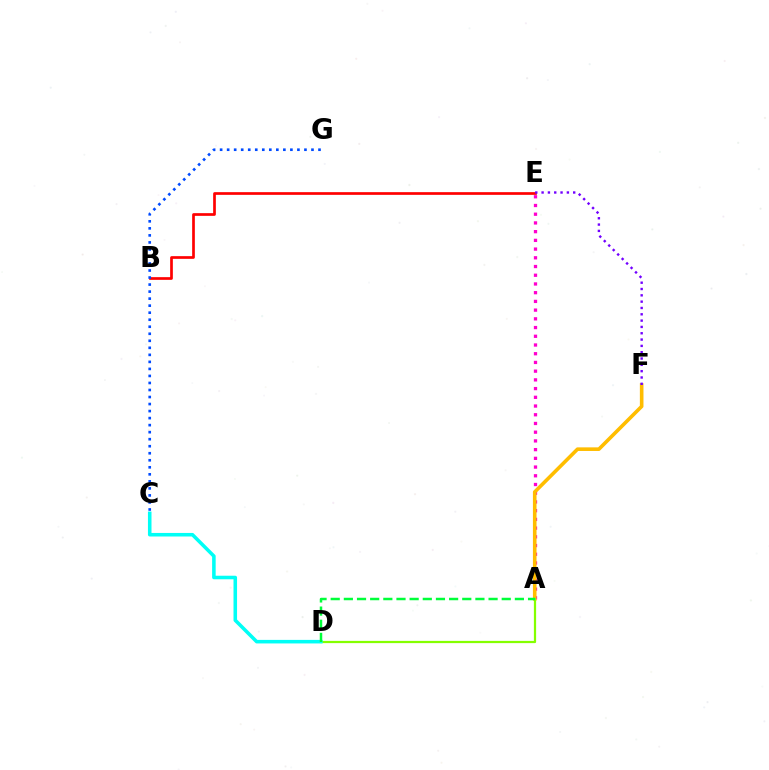{('B', 'E'): [{'color': '#ff0000', 'line_style': 'solid', 'thickness': 1.94}], ('A', 'E'): [{'color': '#ff00cf', 'line_style': 'dotted', 'thickness': 2.37}], ('A', 'F'): [{'color': '#ffbd00', 'line_style': 'solid', 'thickness': 2.6}], ('C', 'G'): [{'color': '#004bff', 'line_style': 'dotted', 'thickness': 1.91}], ('A', 'D'): [{'color': '#84ff00', 'line_style': 'solid', 'thickness': 1.61}, {'color': '#00ff39', 'line_style': 'dashed', 'thickness': 1.79}], ('C', 'D'): [{'color': '#00fff6', 'line_style': 'solid', 'thickness': 2.56}], ('E', 'F'): [{'color': '#7200ff', 'line_style': 'dotted', 'thickness': 1.72}]}